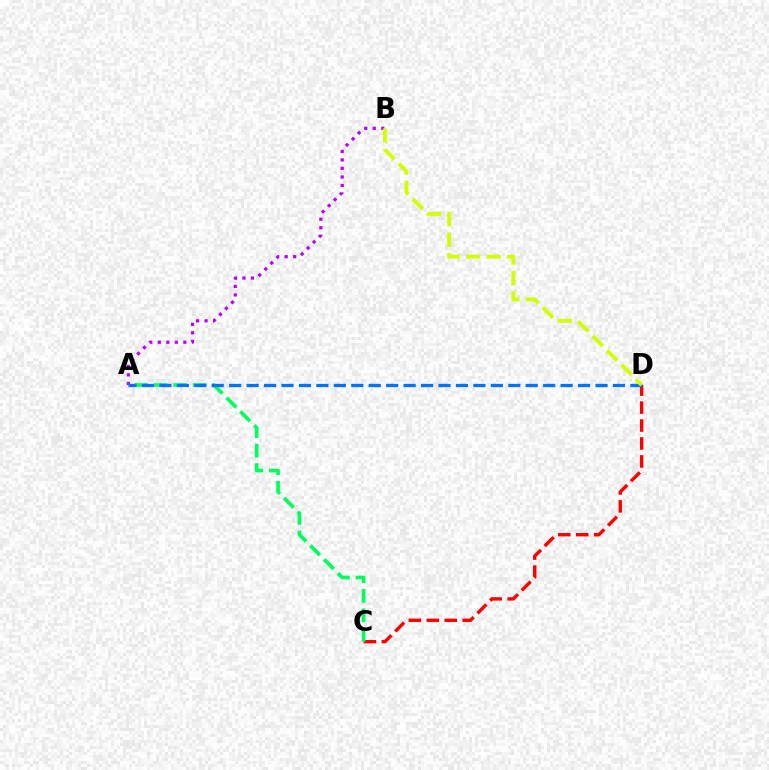{('A', 'B'): [{'color': '#b900ff', 'line_style': 'dotted', 'thickness': 2.31}], ('C', 'D'): [{'color': '#ff0000', 'line_style': 'dashed', 'thickness': 2.44}], ('A', 'C'): [{'color': '#00ff5c', 'line_style': 'dashed', 'thickness': 2.65}], ('A', 'D'): [{'color': '#0074ff', 'line_style': 'dashed', 'thickness': 2.37}], ('B', 'D'): [{'color': '#d1ff00', 'line_style': 'dashed', 'thickness': 2.78}]}